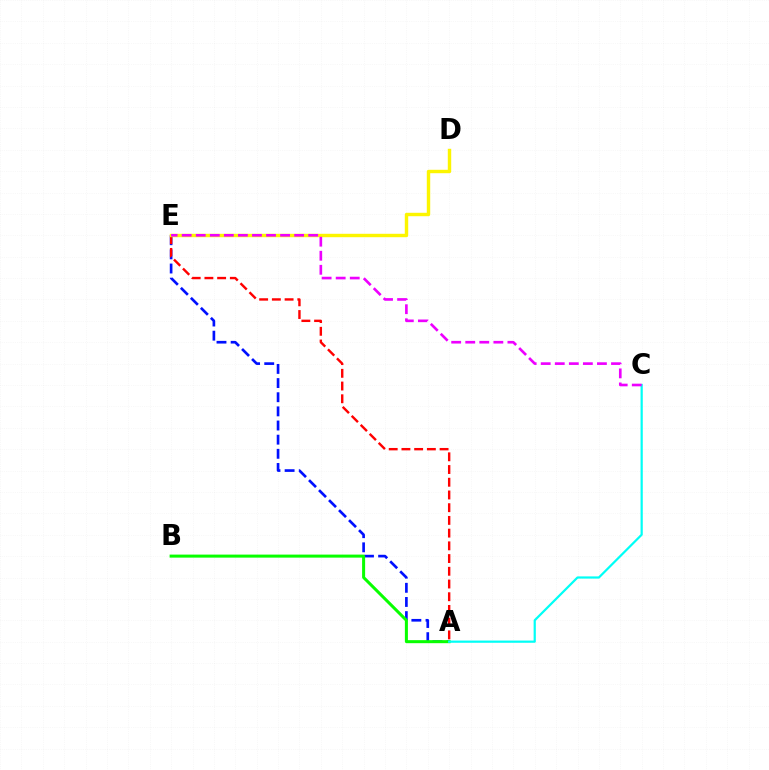{('A', 'E'): [{'color': '#0010ff', 'line_style': 'dashed', 'thickness': 1.92}, {'color': '#ff0000', 'line_style': 'dashed', 'thickness': 1.73}], ('A', 'B'): [{'color': '#08ff00', 'line_style': 'solid', 'thickness': 2.18}], ('A', 'C'): [{'color': '#00fff6', 'line_style': 'solid', 'thickness': 1.59}], ('D', 'E'): [{'color': '#fcf500', 'line_style': 'solid', 'thickness': 2.46}], ('C', 'E'): [{'color': '#ee00ff', 'line_style': 'dashed', 'thickness': 1.91}]}